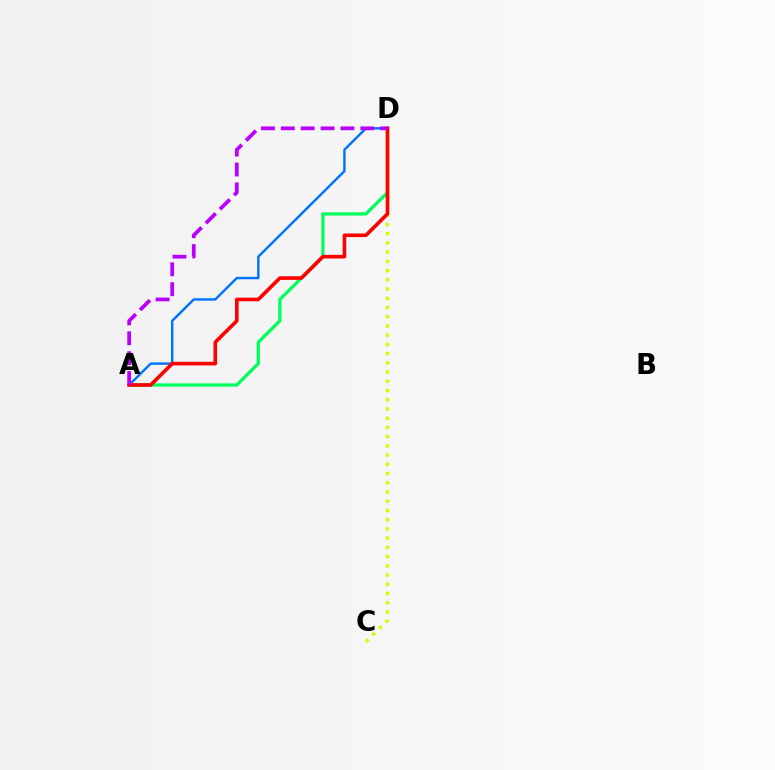{('C', 'D'): [{'color': '#d1ff00', 'line_style': 'dotted', 'thickness': 2.51}], ('A', 'D'): [{'color': '#00ff5c', 'line_style': 'solid', 'thickness': 2.36}, {'color': '#0074ff', 'line_style': 'solid', 'thickness': 1.75}, {'color': '#ff0000', 'line_style': 'solid', 'thickness': 2.61}, {'color': '#b900ff', 'line_style': 'dashed', 'thickness': 2.7}]}